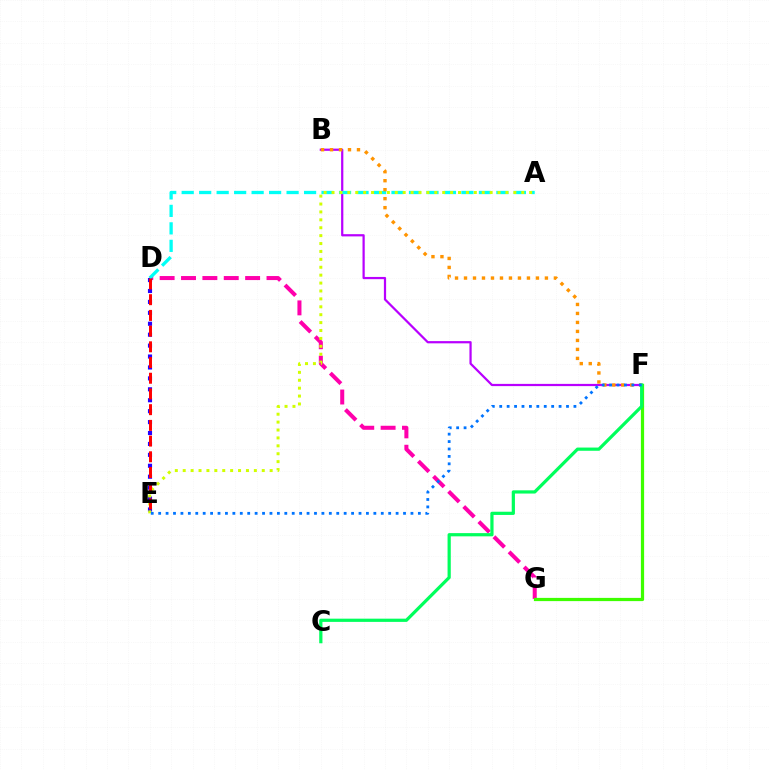{('D', 'G'): [{'color': '#ff00ac', 'line_style': 'dashed', 'thickness': 2.9}], ('B', 'F'): [{'color': '#b900ff', 'line_style': 'solid', 'thickness': 1.6}, {'color': '#ff9400', 'line_style': 'dotted', 'thickness': 2.44}], ('F', 'G'): [{'color': '#3dff00', 'line_style': 'solid', 'thickness': 2.32}], ('D', 'E'): [{'color': '#2500ff', 'line_style': 'dotted', 'thickness': 2.97}, {'color': '#ff0000', 'line_style': 'dashed', 'thickness': 2.13}], ('A', 'D'): [{'color': '#00fff6', 'line_style': 'dashed', 'thickness': 2.38}], ('A', 'E'): [{'color': '#d1ff00', 'line_style': 'dotted', 'thickness': 2.15}], ('C', 'F'): [{'color': '#00ff5c', 'line_style': 'solid', 'thickness': 2.32}], ('E', 'F'): [{'color': '#0074ff', 'line_style': 'dotted', 'thickness': 2.02}]}